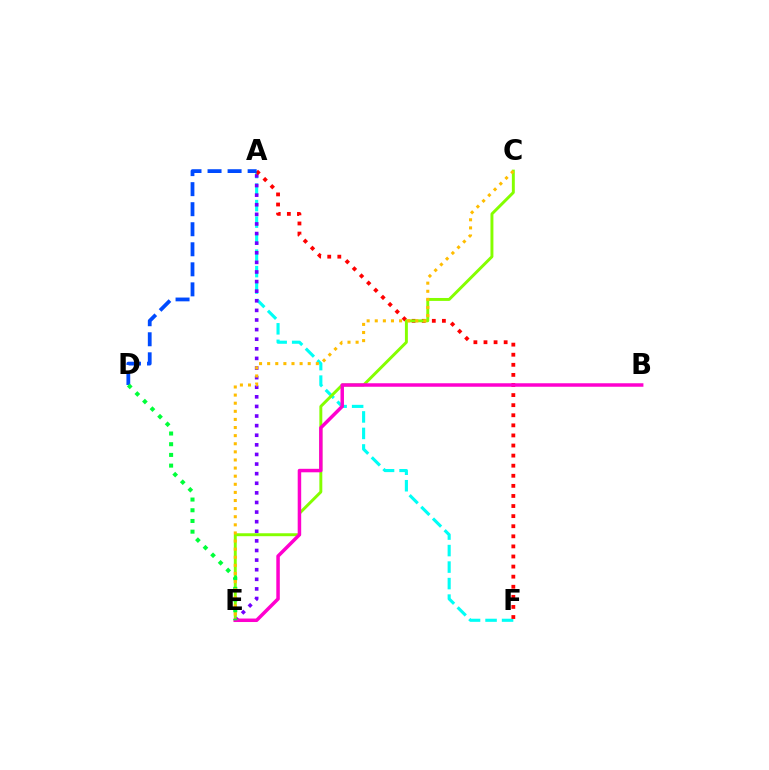{('A', 'F'): [{'color': '#00fff6', 'line_style': 'dashed', 'thickness': 2.24}, {'color': '#ff0000', 'line_style': 'dotted', 'thickness': 2.74}], ('A', 'E'): [{'color': '#7200ff', 'line_style': 'dotted', 'thickness': 2.61}], ('C', 'E'): [{'color': '#84ff00', 'line_style': 'solid', 'thickness': 2.11}, {'color': '#ffbd00', 'line_style': 'dotted', 'thickness': 2.2}], ('B', 'E'): [{'color': '#ff00cf', 'line_style': 'solid', 'thickness': 2.52}], ('A', 'D'): [{'color': '#004bff', 'line_style': 'dashed', 'thickness': 2.72}], ('D', 'E'): [{'color': '#00ff39', 'line_style': 'dotted', 'thickness': 2.91}]}